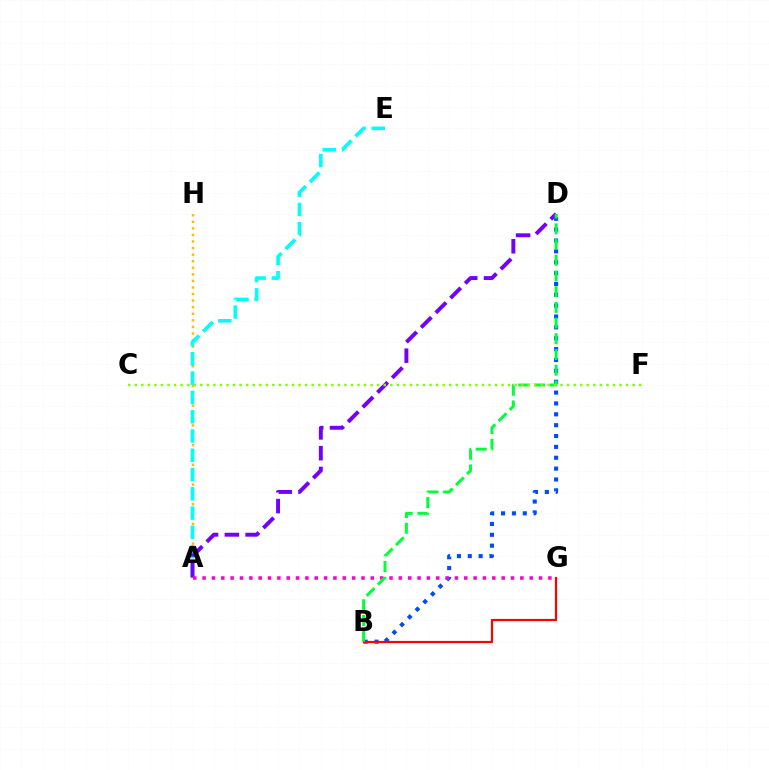{('A', 'H'): [{'color': '#ffbd00', 'line_style': 'dotted', 'thickness': 1.78}], ('A', 'E'): [{'color': '#00fff6', 'line_style': 'dashed', 'thickness': 2.62}], ('B', 'D'): [{'color': '#004bff', 'line_style': 'dotted', 'thickness': 2.95}, {'color': '#00ff39', 'line_style': 'dashed', 'thickness': 2.13}], ('A', 'D'): [{'color': '#7200ff', 'line_style': 'dashed', 'thickness': 2.82}], ('B', 'G'): [{'color': '#ff0000', 'line_style': 'solid', 'thickness': 1.57}], ('A', 'G'): [{'color': '#ff00cf', 'line_style': 'dotted', 'thickness': 2.54}], ('C', 'F'): [{'color': '#84ff00', 'line_style': 'dotted', 'thickness': 1.78}]}